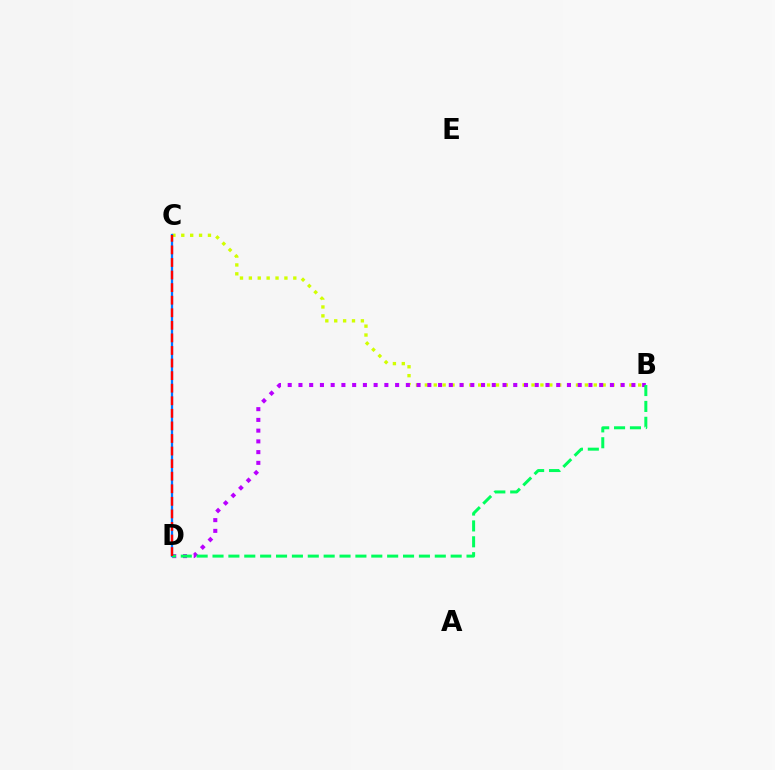{('B', 'C'): [{'color': '#d1ff00', 'line_style': 'dotted', 'thickness': 2.42}], ('B', 'D'): [{'color': '#b900ff', 'line_style': 'dotted', 'thickness': 2.92}, {'color': '#00ff5c', 'line_style': 'dashed', 'thickness': 2.16}], ('C', 'D'): [{'color': '#0074ff', 'line_style': 'solid', 'thickness': 1.63}, {'color': '#ff0000', 'line_style': 'dashed', 'thickness': 1.71}]}